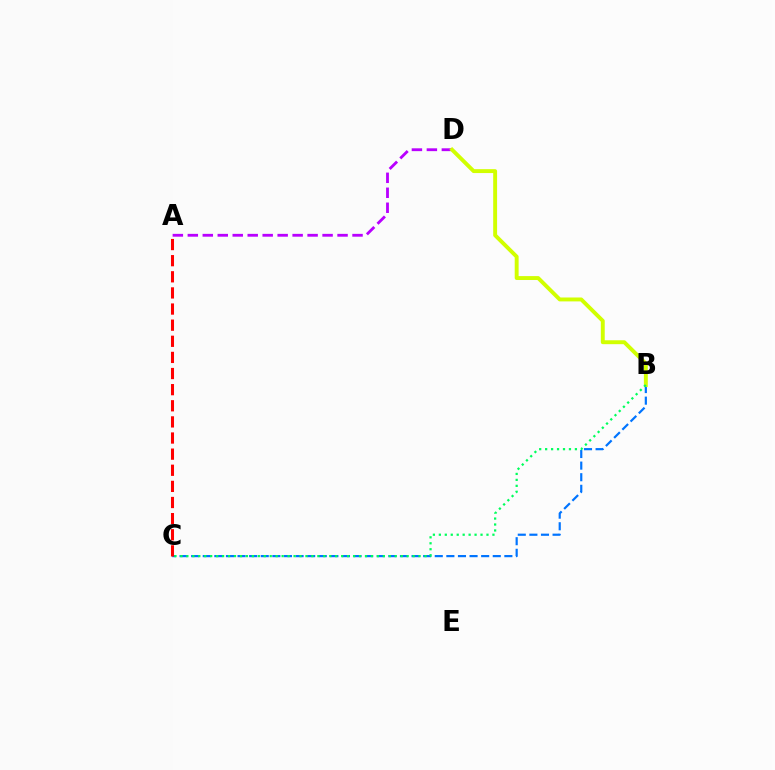{('B', 'C'): [{'color': '#0074ff', 'line_style': 'dashed', 'thickness': 1.58}, {'color': '#00ff5c', 'line_style': 'dotted', 'thickness': 1.62}], ('A', 'C'): [{'color': '#ff0000', 'line_style': 'dashed', 'thickness': 2.19}], ('A', 'D'): [{'color': '#b900ff', 'line_style': 'dashed', 'thickness': 2.03}], ('B', 'D'): [{'color': '#d1ff00', 'line_style': 'solid', 'thickness': 2.81}]}